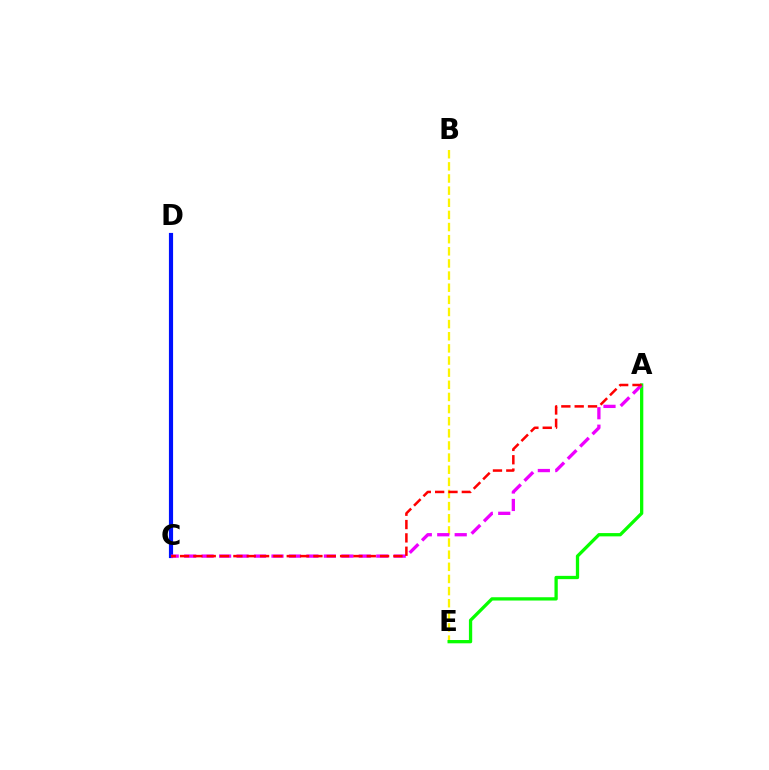{('B', 'E'): [{'color': '#fcf500', 'line_style': 'dashed', 'thickness': 1.65}], ('A', 'E'): [{'color': '#08ff00', 'line_style': 'solid', 'thickness': 2.37}], ('C', 'D'): [{'color': '#00fff6', 'line_style': 'solid', 'thickness': 1.52}, {'color': '#0010ff', 'line_style': 'solid', 'thickness': 3.0}], ('A', 'C'): [{'color': '#ee00ff', 'line_style': 'dashed', 'thickness': 2.37}, {'color': '#ff0000', 'line_style': 'dashed', 'thickness': 1.81}]}